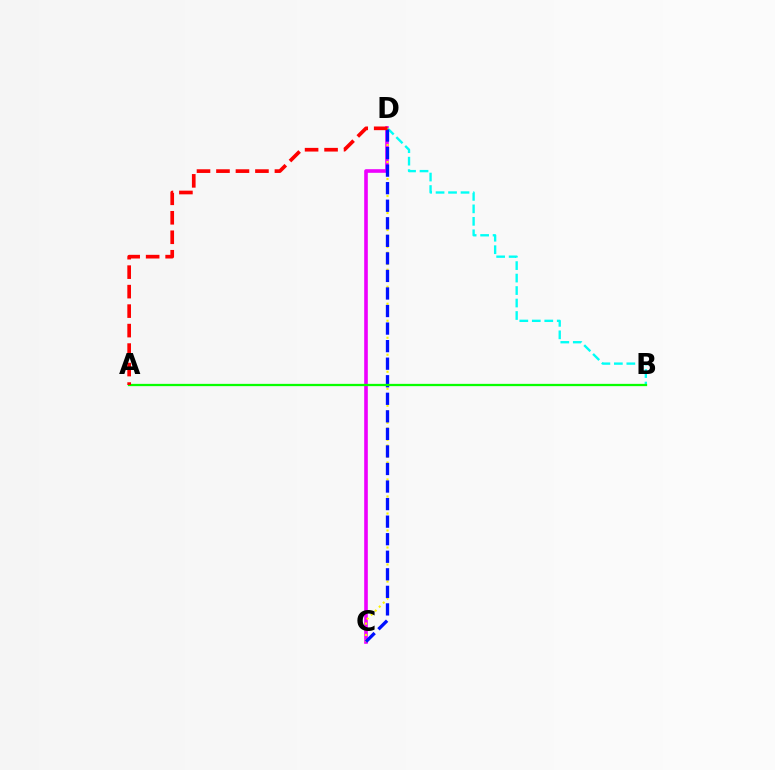{('C', 'D'): [{'color': '#ee00ff', 'line_style': 'solid', 'thickness': 2.61}, {'color': '#fcf500', 'line_style': 'dotted', 'thickness': 1.54}, {'color': '#0010ff', 'line_style': 'dashed', 'thickness': 2.38}], ('B', 'D'): [{'color': '#00fff6', 'line_style': 'dashed', 'thickness': 1.69}], ('A', 'B'): [{'color': '#08ff00', 'line_style': 'solid', 'thickness': 1.64}], ('A', 'D'): [{'color': '#ff0000', 'line_style': 'dashed', 'thickness': 2.65}]}